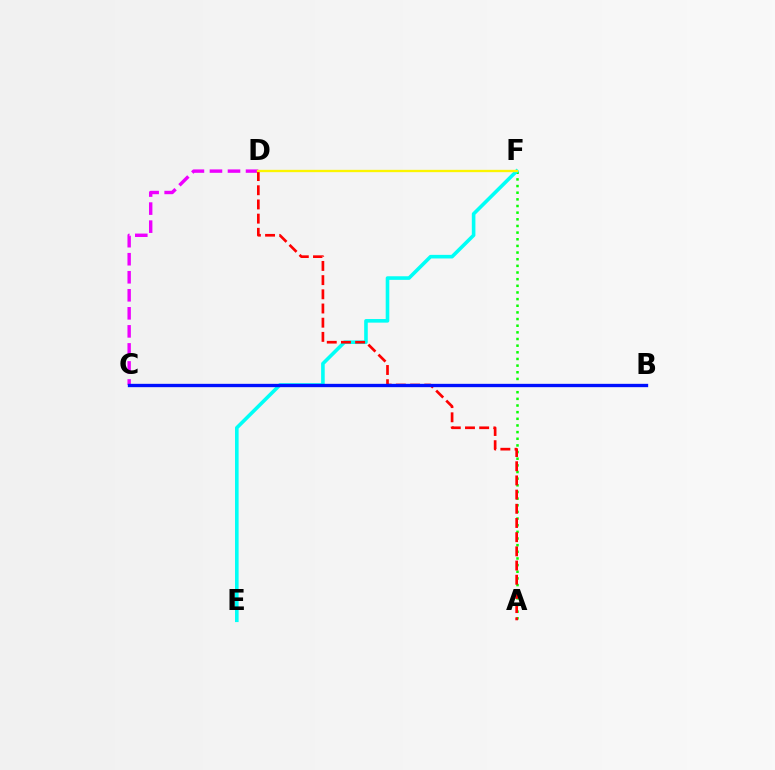{('A', 'F'): [{'color': '#08ff00', 'line_style': 'dotted', 'thickness': 1.81}], ('E', 'F'): [{'color': '#00fff6', 'line_style': 'solid', 'thickness': 2.59}], ('C', 'D'): [{'color': '#ee00ff', 'line_style': 'dashed', 'thickness': 2.45}], ('A', 'D'): [{'color': '#ff0000', 'line_style': 'dashed', 'thickness': 1.93}], ('B', 'C'): [{'color': '#0010ff', 'line_style': 'solid', 'thickness': 2.4}], ('D', 'F'): [{'color': '#fcf500', 'line_style': 'solid', 'thickness': 1.67}]}